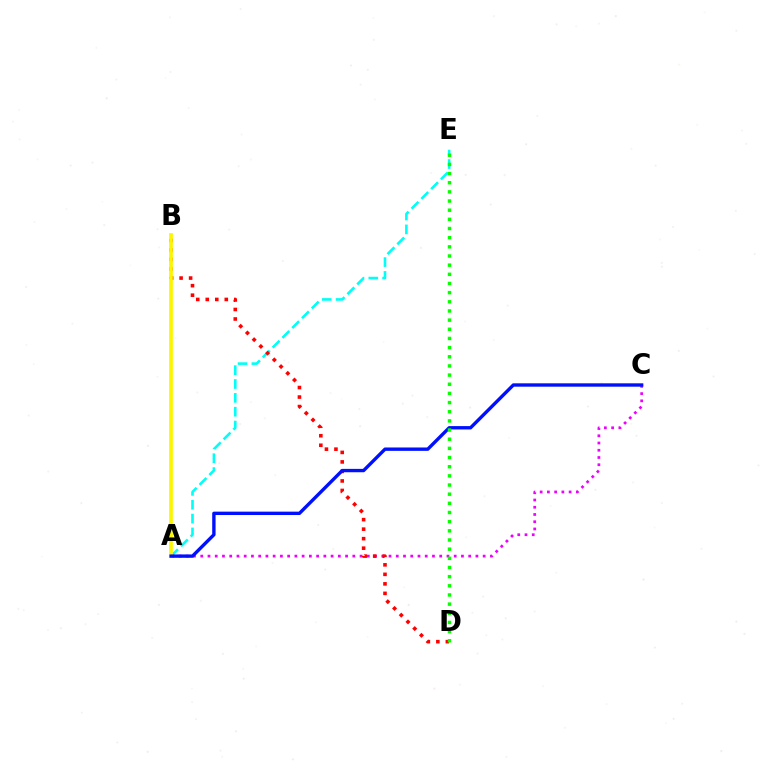{('A', 'E'): [{'color': '#00fff6', 'line_style': 'dashed', 'thickness': 1.88}], ('A', 'C'): [{'color': '#ee00ff', 'line_style': 'dotted', 'thickness': 1.97}, {'color': '#0010ff', 'line_style': 'solid', 'thickness': 2.43}], ('B', 'D'): [{'color': '#ff0000', 'line_style': 'dotted', 'thickness': 2.58}], ('A', 'B'): [{'color': '#fcf500', 'line_style': 'solid', 'thickness': 2.66}], ('D', 'E'): [{'color': '#08ff00', 'line_style': 'dotted', 'thickness': 2.49}]}